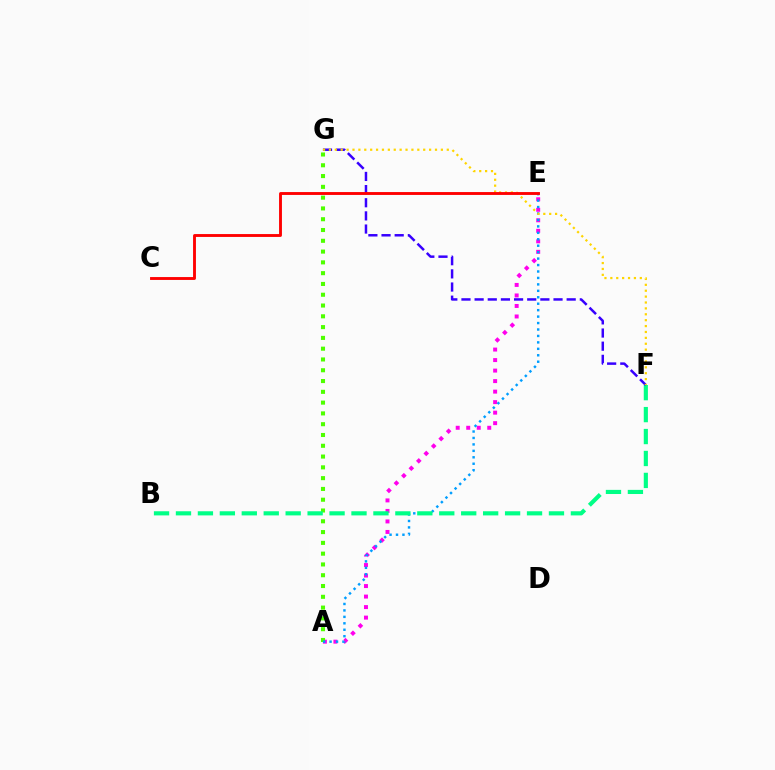{('A', 'E'): [{'color': '#ff00ed', 'line_style': 'dotted', 'thickness': 2.86}, {'color': '#009eff', 'line_style': 'dotted', 'thickness': 1.75}], ('A', 'G'): [{'color': '#4fff00', 'line_style': 'dotted', 'thickness': 2.93}], ('B', 'F'): [{'color': '#00ff86', 'line_style': 'dashed', 'thickness': 2.98}], ('F', 'G'): [{'color': '#3700ff', 'line_style': 'dashed', 'thickness': 1.79}, {'color': '#ffd500', 'line_style': 'dotted', 'thickness': 1.6}], ('C', 'E'): [{'color': '#ff0000', 'line_style': 'solid', 'thickness': 2.07}]}